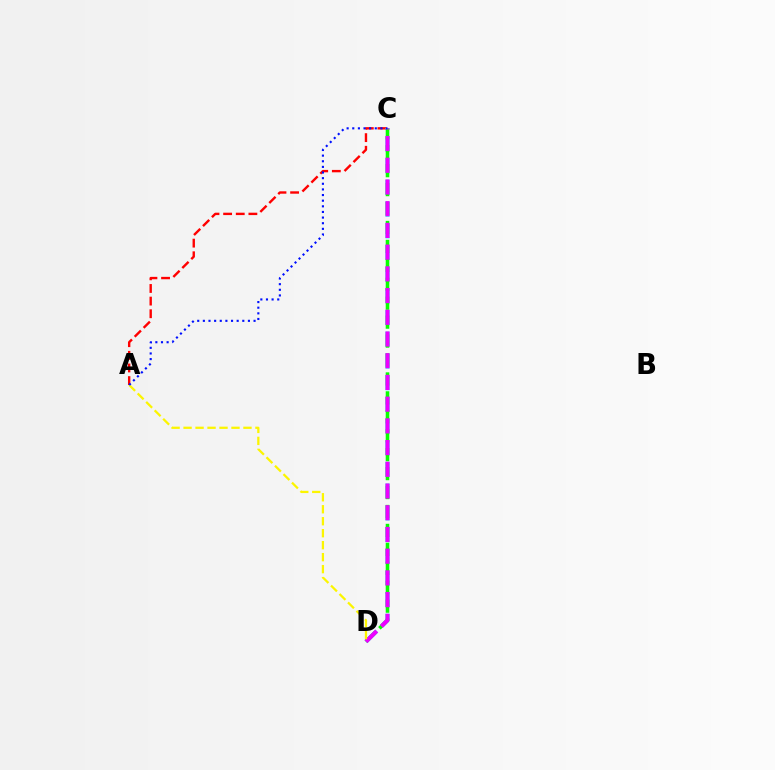{('A', 'C'): [{'color': '#ff0000', 'line_style': 'dashed', 'thickness': 1.72}, {'color': '#0010ff', 'line_style': 'dotted', 'thickness': 1.53}], ('C', 'D'): [{'color': '#00fff6', 'line_style': 'dashed', 'thickness': 2.95}, {'color': '#08ff00', 'line_style': 'dashed', 'thickness': 2.57}, {'color': '#ee00ff', 'line_style': 'dashed', 'thickness': 2.95}], ('A', 'D'): [{'color': '#fcf500', 'line_style': 'dashed', 'thickness': 1.63}]}